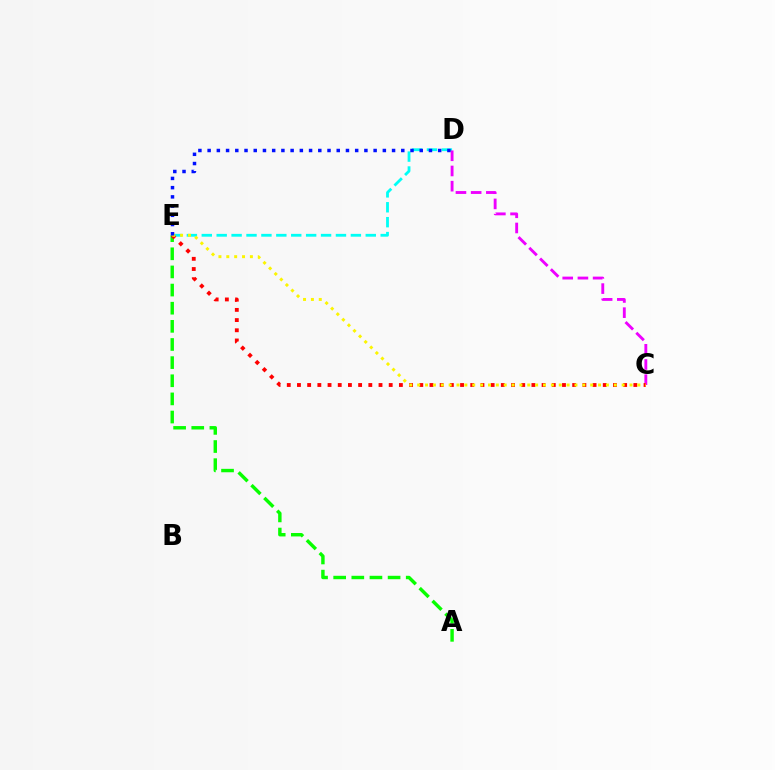{('D', 'E'): [{'color': '#00fff6', 'line_style': 'dashed', 'thickness': 2.03}, {'color': '#0010ff', 'line_style': 'dotted', 'thickness': 2.51}], ('A', 'E'): [{'color': '#08ff00', 'line_style': 'dashed', 'thickness': 2.46}], ('C', 'D'): [{'color': '#ee00ff', 'line_style': 'dashed', 'thickness': 2.06}], ('C', 'E'): [{'color': '#ff0000', 'line_style': 'dotted', 'thickness': 2.77}, {'color': '#fcf500', 'line_style': 'dotted', 'thickness': 2.14}]}